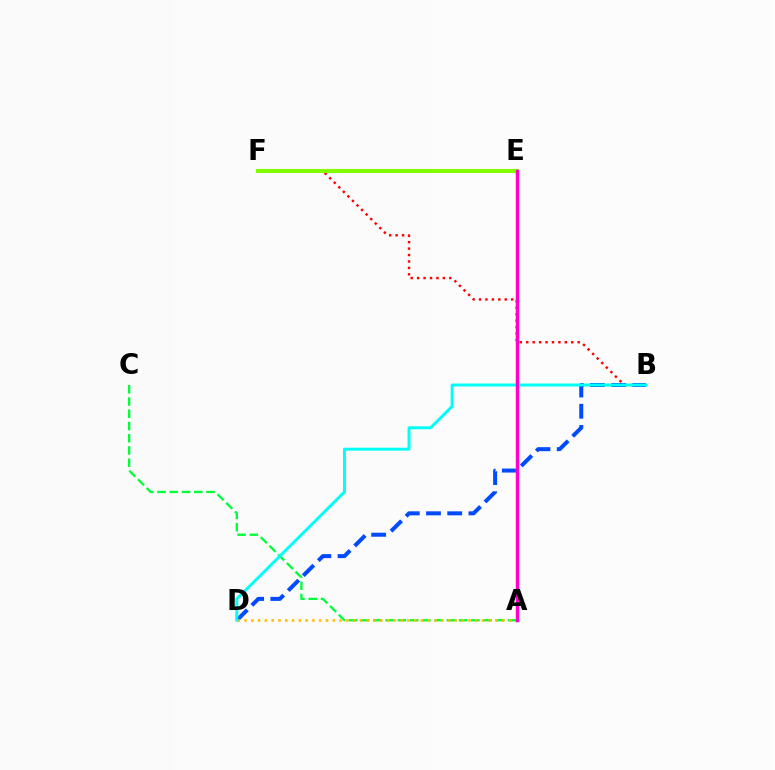{('B', 'F'): [{'color': '#ff0000', 'line_style': 'dotted', 'thickness': 1.75}], ('A', 'C'): [{'color': '#00ff39', 'line_style': 'dashed', 'thickness': 1.66}], ('B', 'D'): [{'color': '#004bff', 'line_style': 'dashed', 'thickness': 2.88}, {'color': '#00fff6', 'line_style': 'solid', 'thickness': 2.12}], ('A', 'D'): [{'color': '#ffbd00', 'line_style': 'dotted', 'thickness': 1.84}], ('A', 'E'): [{'color': '#7200ff', 'line_style': 'dashed', 'thickness': 1.92}, {'color': '#ff00cf', 'line_style': 'solid', 'thickness': 2.5}], ('E', 'F'): [{'color': '#84ff00', 'line_style': 'solid', 'thickness': 2.93}]}